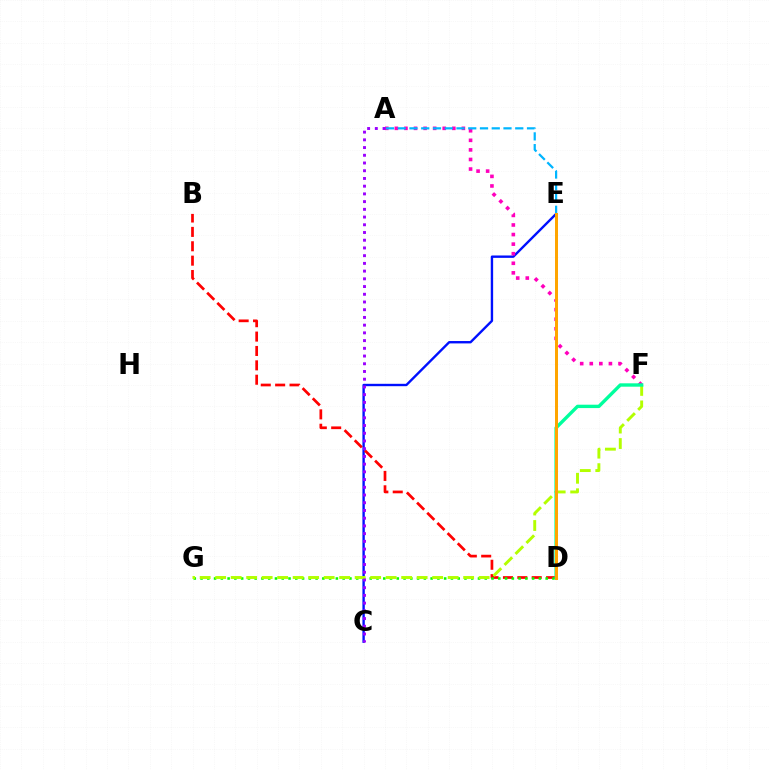{('C', 'E'): [{'color': '#0010ff', 'line_style': 'solid', 'thickness': 1.72}], ('A', 'F'): [{'color': '#ff00bd', 'line_style': 'dotted', 'thickness': 2.6}], ('A', 'E'): [{'color': '#00b5ff', 'line_style': 'dashed', 'thickness': 1.6}], ('B', 'D'): [{'color': '#ff0000', 'line_style': 'dashed', 'thickness': 1.95}], ('D', 'G'): [{'color': '#08ff00', 'line_style': 'dotted', 'thickness': 1.84}], ('F', 'G'): [{'color': '#b3ff00', 'line_style': 'dashed', 'thickness': 2.11}], ('D', 'F'): [{'color': '#00ff9d', 'line_style': 'solid', 'thickness': 2.43}], ('D', 'E'): [{'color': '#ffa500', 'line_style': 'solid', 'thickness': 2.16}], ('A', 'C'): [{'color': '#9b00ff', 'line_style': 'dotted', 'thickness': 2.1}]}